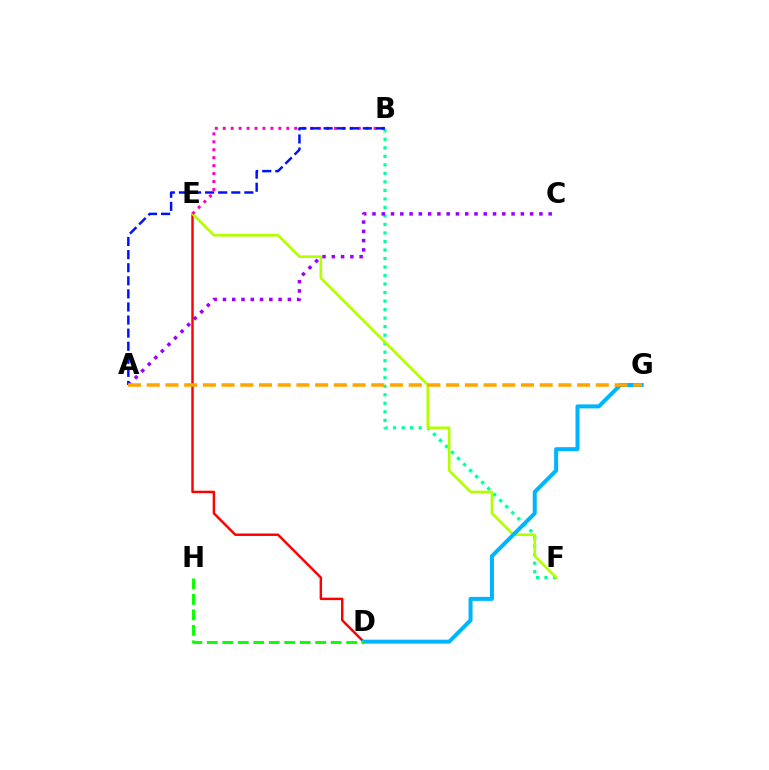{('D', 'E'): [{'color': '#ff0000', 'line_style': 'solid', 'thickness': 1.77}], ('B', 'F'): [{'color': '#00ff9d', 'line_style': 'dotted', 'thickness': 2.31}], ('E', 'F'): [{'color': '#b3ff00', 'line_style': 'solid', 'thickness': 1.9}], ('D', 'G'): [{'color': '#00b5ff', 'line_style': 'solid', 'thickness': 2.88}], ('B', 'E'): [{'color': '#ff00bd', 'line_style': 'dotted', 'thickness': 2.16}], ('A', 'C'): [{'color': '#9b00ff', 'line_style': 'dotted', 'thickness': 2.52}], ('D', 'H'): [{'color': '#08ff00', 'line_style': 'dashed', 'thickness': 2.1}], ('A', 'B'): [{'color': '#0010ff', 'line_style': 'dashed', 'thickness': 1.78}], ('A', 'G'): [{'color': '#ffa500', 'line_style': 'dashed', 'thickness': 2.54}]}